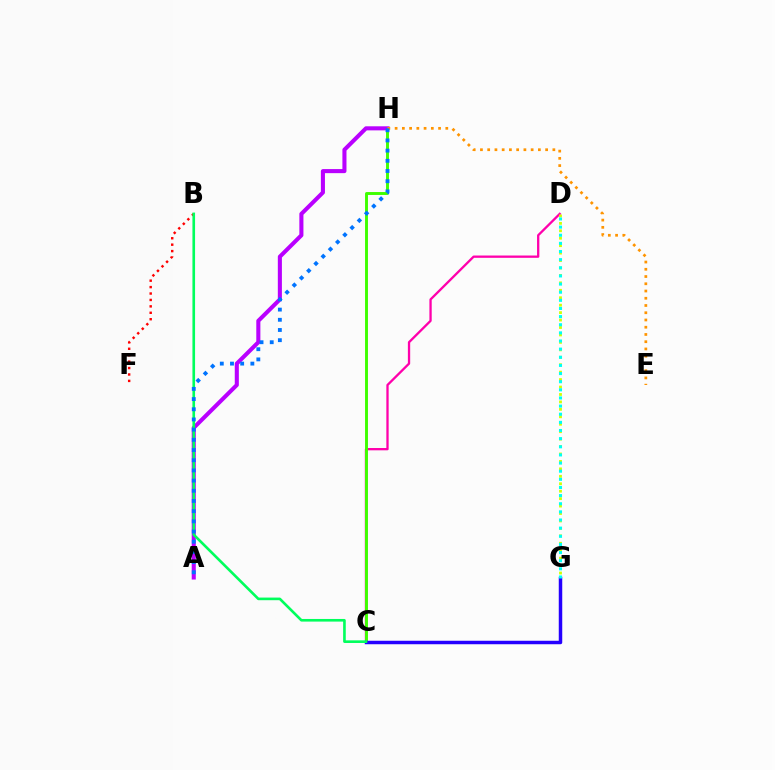{('C', 'D'): [{'color': '#ff00ac', 'line_style': 'solid', 'thickness': 1.66}], ('D', 'G'): [{'color': '#d1ff00', 'line_style': 'dotted', 'thickness': 2.02}, {'color': '#00fff6', 'line_style': 'dotted', 'thickness': 2.21}], ('C', 'H'): [{'color': '#3dff00', 'line_style': 'solid', 'thickness': 2.1}], ('A', 'H'): [{'color': '#b900ff', 'line_style': 'solid', 'thickness': 2.93}, {'color': '#0074ff', 'line_style': 'dotted', 'thickness': 2.77}], ('B', 'F'): [{'color': '#ff0000', 'line_style': 'dotted', 'thickness': 1.74}], ('C', 'G'): [{'color': '#2500ff', 'line_style': 'solid', 'thickness': 2.51}], ('E', 'H'): [{'color': '#ff9400', 'line_style': 'dotted', 'thickness': 1.97}], ('B', 'C'): [{'color': '#00ff5c', 'line_style': 'solid', 'thickness': 1.89}]}